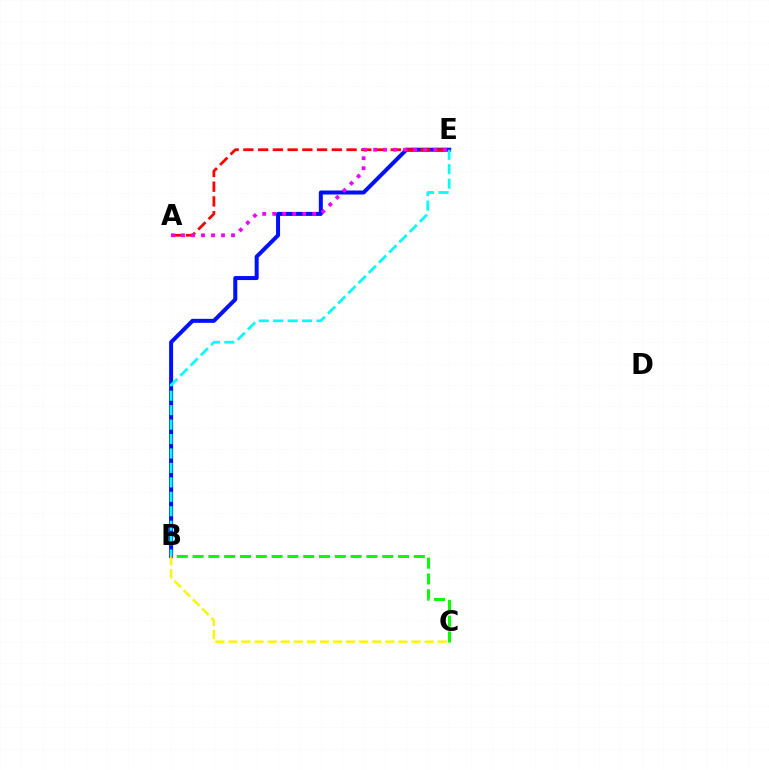{('B', 'E'): [{'color': '#0010ff', 'line_style': 'solid', 'thickness': 2.89}, {'color': '#00fff6', 'line_style': 'dashed', 'thickness': 1.96}], ('B', 'C'): [{'color': '#fcf500', 'line_style': 'dashed', 'thickness': 1.78}, {'color': '#08ff00', 'line_style': 'dashed', 'thickness': 2.15}], ('A', 'E'): [{'color': '#ff0000', 'line_style': 'dashed', 'thickness': 2.0}, {'color': '#ee00ff', 'line_style': 'dotted', 'thickness': 2.72}]}